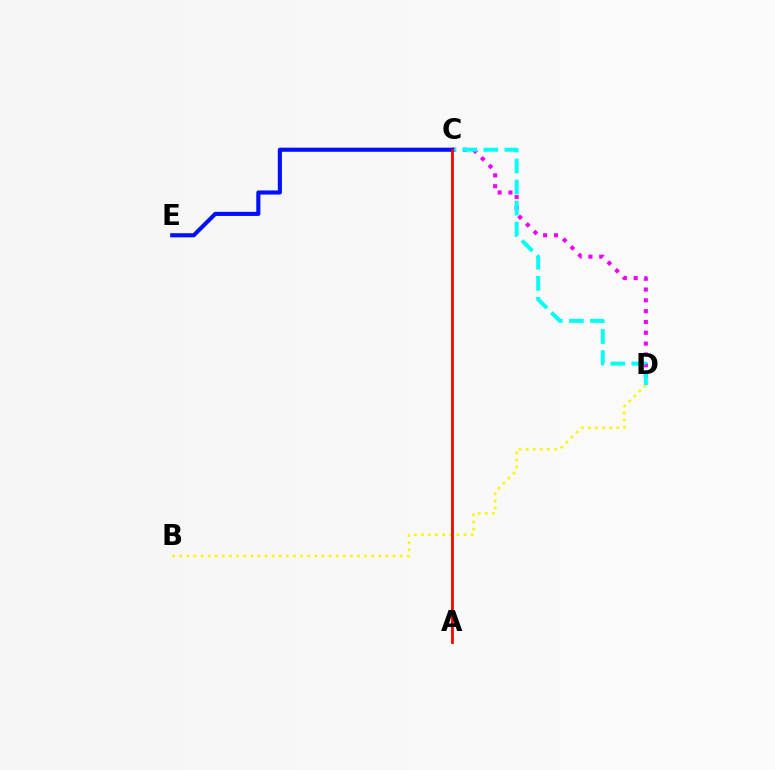{('B', 'D'): [{'color': '#fcf500', 'line_style': 'dotted', 'thickness': 1.93}], ('C', 'D'): [{'color': '#ee00ff', 'line_style': 'dotted', 'thickness': 2.94}, {'color': '#00fff6', 'line_style': 'dashed', 'thickness': 2.86}], ('A', 'C'): [{'color': '#08ff00', 'line_style': 'solid', 'thickness': 1.5}, {'color': '#ff0000', 'line_style': 'solid', 'thickness': 1.96}], ('C', 'E'): [{'color': '#0010ff', 'line_style': 'solid', 'thickness': 2.96}]}